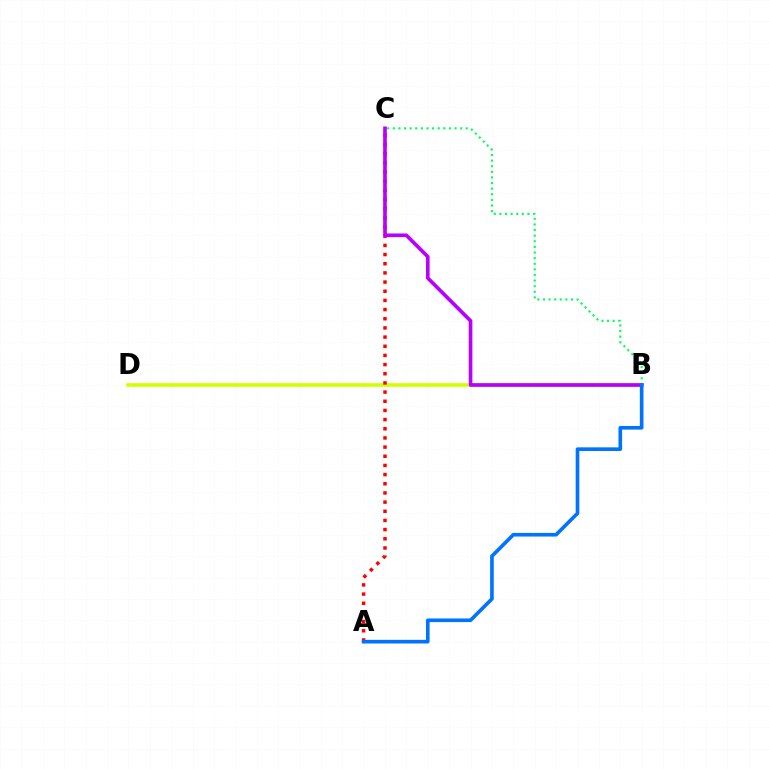{('B', 'C'): [{'color': '#00ff5c', 'line_style': 'dotted', 'thickness': 1.53}, {'color': '#b900ff', 'line_style': 'solid', 'thickness': 2.63}], ('B', 'D'): [{'color': '#d1ff00', 'line_style': 'solid', 'thickness': 2.6}], ('A', 'C'): [{'color': '#ff0000', 'line_style': 'dotted', 'thickness': 2.49}], ('A', 'B'): [{'color': '#0074ff', 'line_style': 'solid', 'thickness': 2.62}]}